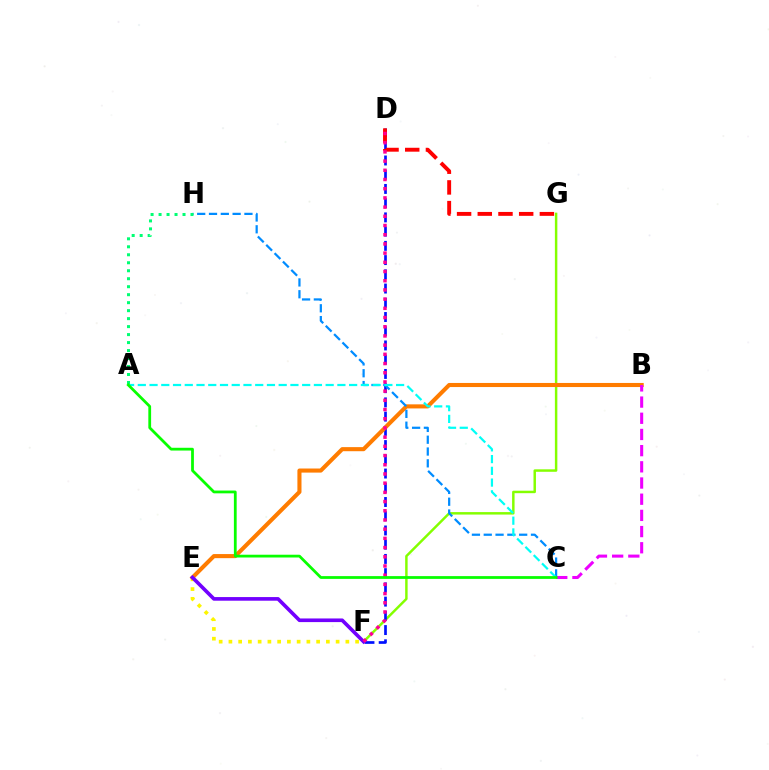{('F', 'G'): [{'color': '#84ff00', 'line_style': 'solid', 'thickness': 1.78}], ('D', 'F'): [{'color': '#0010ff', 'line_style': 'dashed', 'thickness': 1.93}, {'color': '#ff0094', 'line_style': 'dotted', 'thickness': 2.5}], ('E', 'F'): [{'color': '#fcf500', 'line_style': 'dotted', 'thickness': 2.65}, {'color': '#7200ff', 'line_style': 'solid', 'thickness': 2.62}], ('B', 'E'): [{'color': '#ff7c00', 'line_style': 'solid', 'thickness': 2.94}], ('C', 'H'): [{'color': '#008cff', 'line_style': 'dashed', 'thickness': 1.6}], ('B', 'C'): [{'color': '#ee00ff', 'line_style': 'dashed', 'thickness': 2.2}], ('D', 'G'): [{'color': '#ff0000', 'line_style': 'dashed', 'thickness': 2.81}], ('A', 'H'): [{'color': '#00ff74', 'line_style': 'dotted', 'thickness': 2.17}], ('A', 'C'): [{'color': '#00fff6', 'line_style': 'dashed', 'thickness': 1.59}, {'color': '#08ff00', 'line_style': 'solid', 'thickness': 2.0}]}